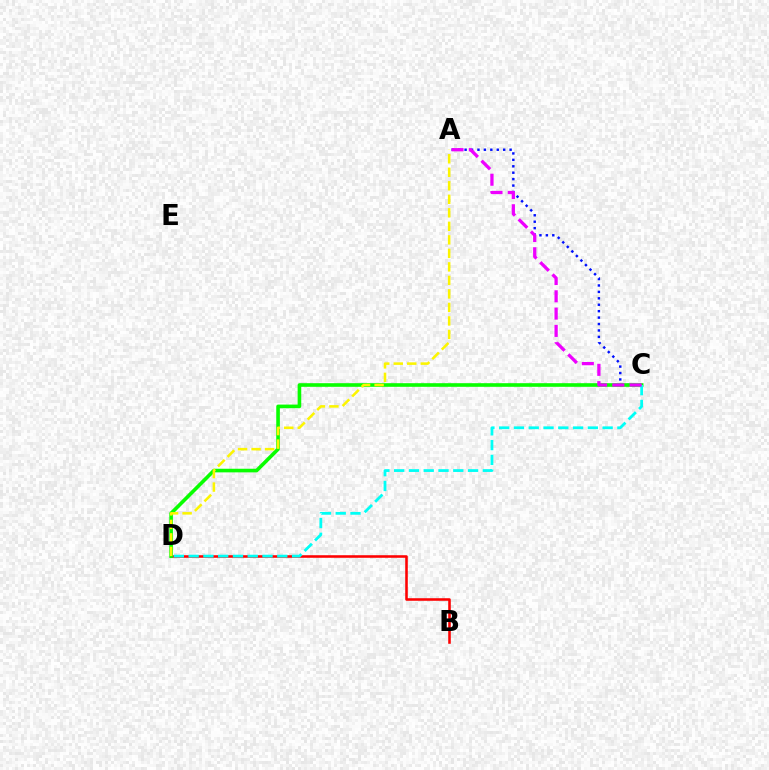{('A', 'C'): [{'color': '#0010ff', 'line_style': 'dotted', 'thickness': 1.75}, {'color': '#ee00ff', 'line_style': 'dashed', 'thickness': 2.35}], ('B', 'D'): [{'color': '#ff0000', 'line_style': 'solid', 'thickness': 1.85}], ('C', 'D'): [{'color': '#08ff00', 'line_style': 'solid', 'thickness': 2.6}, {'color': '#00fff6', 'line_style': 'dashed', 'thickness': 2.01}], ('A', 'D'): [{'color': '#fcf500', 'line_style': 'dashed', 'thickness': 1.84}]}